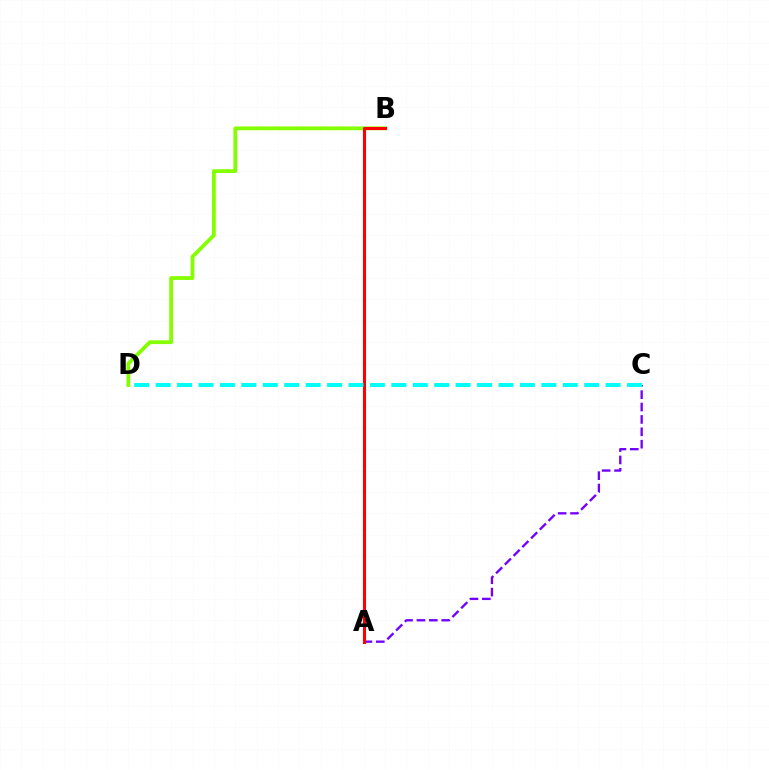{('B', 'D'): [{'color': '#84ff00', 'line_style': 'solid', 'thickness': 2.72}], ('A', 'C'): [{'color': '#7200ff', 'line_style': 'dashed', 'thickness': 1.68}], ('A', 'B'): [{'color': '#ff0000', 'line_style': 'solid', 'thickness': 2.23}], ('C', 'D'): [{'color': '#00fff6', 'line_style': 'dashed', 'thickness': 2.91}]}